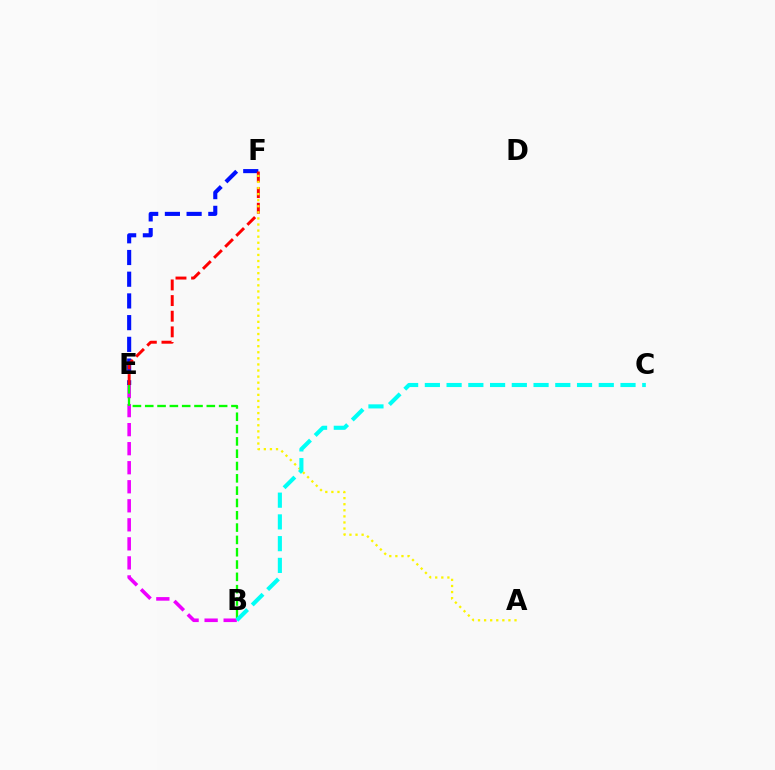{('E', 'F'): [{'color': '#0010ff', 'line_style': 'dashed', 'thickness': 2.95}, {'color': '#ff0000', 'line_style': 'dashed', 'thickness': 2.12}], ('B', 'E'): [{'color': '#ee00ff', 'line_style': 'dashed', 'thickness': 2.59}, {'color': '#08ff00', 'line_style': 'dashed', 'thickness': 1.67}], ('A', 'F'): [{'color': '#fcf500', 'line_style': 'dotted', 'thickness': 1.65}], ('B', 'C'): [{'color': '#00fff6', 'line_style': 'dashed', 'thickness': 2.95}]}